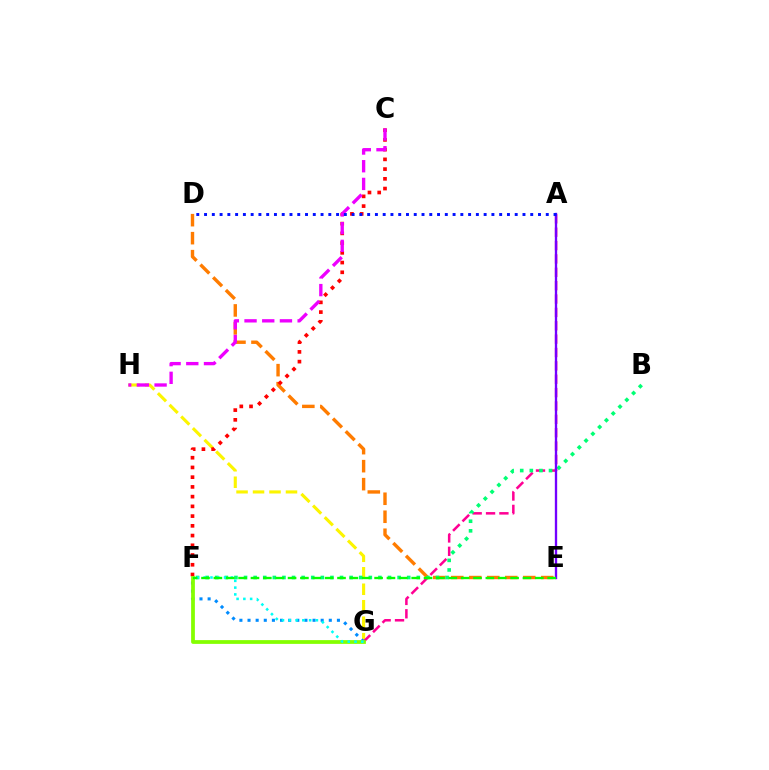{('G', 'H'): [{'color': '#fcf500', 'line_style': 'dashed', 'thickness': 2.24}], ('A', 'G'): [{'color': '#ff0094', 'line_style': 'dashed', 'thickness': 1.82}], ('D', 'E'): [{'color': '#ff7c00', 'line_style': 'dashed', 'thickness': 2.44}], ('C', 'F'): [{'color': '#ff0000', 'line_style': 'dotted', 'thickness': 2.64}], ('B', 'F'): [{'color': '#00ff74', 'line_style': 'dotted', 'thickness': 2.61}], ('C', 'H'): [{'color': '#ee00ff', 'line_style': 'dashed', 'thickness': 2.4}], ('F', 'G'): [{'color': '#008cff', 'line_style': 'dotted', 'thickness': 2.21}, {'color': '#84ff00', 'line_style': 'solid', 'thickness': 2.71}, {'color': '#00fff6', 'line_style': 'dotted', 'thickness': 1.84}], ('A', 'E'): [{'color': '#7200ff', 'line_style': 'solid', 'thickness': 1.68}], ('E', 'F'): [{'color': '#08ff00', 'line_style': 'dashed', 'thickness': 1.68}], ('A', 'D'): [{'color': '#0010ff', 'line_style': 'dotted', 'thickness': 2.11}]}